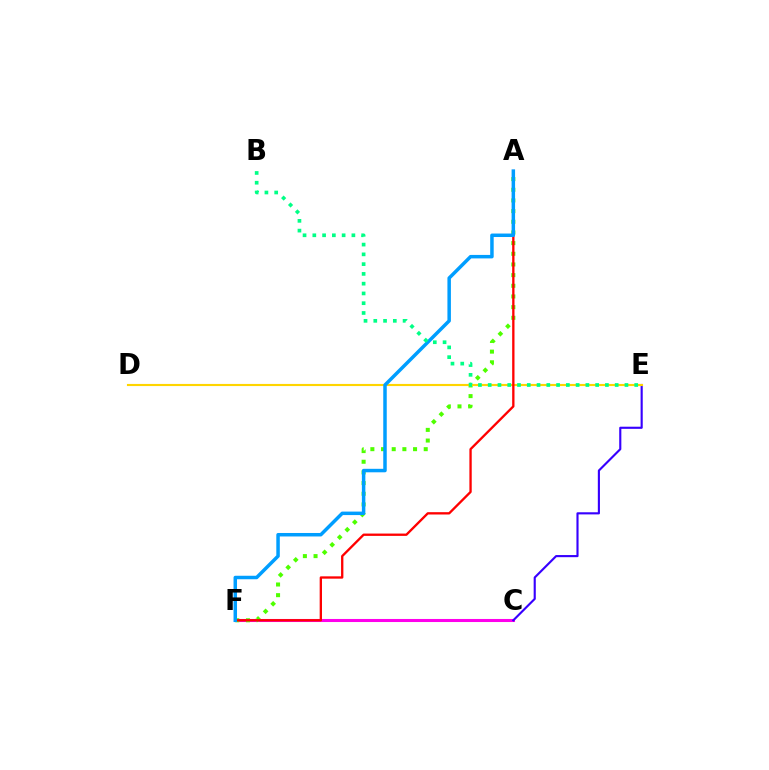{('C', 'F'): [{'color': '#ff00ed', 'line_style': 'solid', 'thickness': 2.21}], ('A', 'F'): [{'color': '#4fff00', 'line_style': 'dotted', 'thickness': 2.9}, {'color': '#ff0000', 'line_style': 'solid', 'thickness': 1.67}, {'color': '#009eff', 'line_style': 'solid', 'thickness': 2.51}], ('C', 'E'): [{'color': '#3700ff', 'line_style': 'solid', 'thickness': 1.54}], ('D', 'E'): [{'color': '#ffd500', 'line_style': 'solid', 'thickness': 1.53}], ('B', 'E'): [{'color': '#00ff86', 'line_style': 'dotted', 'thickness': 2.65}]}